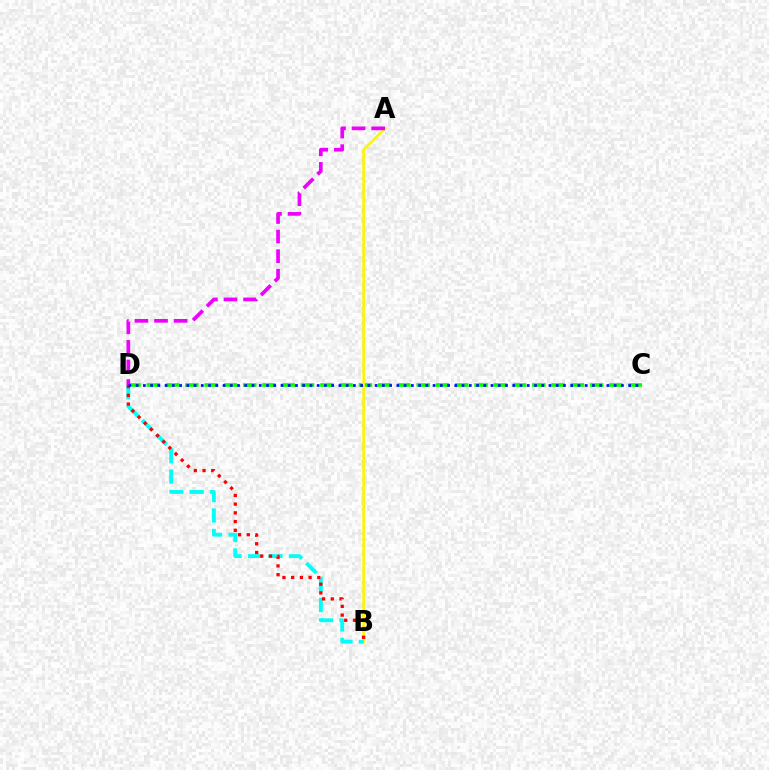{('C', 'D'): [{'color': '#08ff00', 'line_style': 'dashed', 'thickness': 2.62}, {'color': '#0010ff', 'line_style': 'dotted', 'thickness': 1.97}], ('A', 'B'): [{'color': '#fcf500', 'line_style': 'solid', 'thickness': 1.91}], ('B', 'D'): [{'color': '#00fff6', 'line_style': 'dashed', 'thickness': 2.78}, {'color': '#ff0000', 'line_style': 'dotted', 'thickness': 2.37}], ('A', 'D'): [{'color': '#ee00ff', 'line_style': 'dashed', 'thickness': 2.66}]}